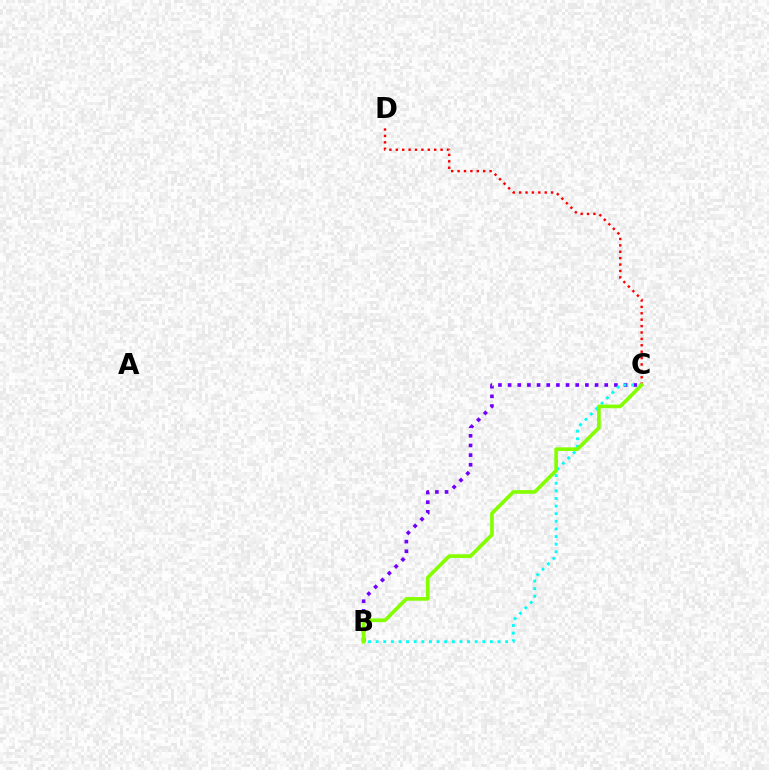{('B', 'C'): [{'color': '#7200ff', 'line_style': 'dotted', 'thickness': 2.63}, {'color': '#00fff6', 'line_style': 'dotted', 'thickness': 2.07}, {'color': '#84ff00', 'line_style': 'solid', 'thickness': 2.63}], ('C', 'D'): [{'color': '#ff0000', 'line_style': 'dotted', 'thickness': 1.74}]}